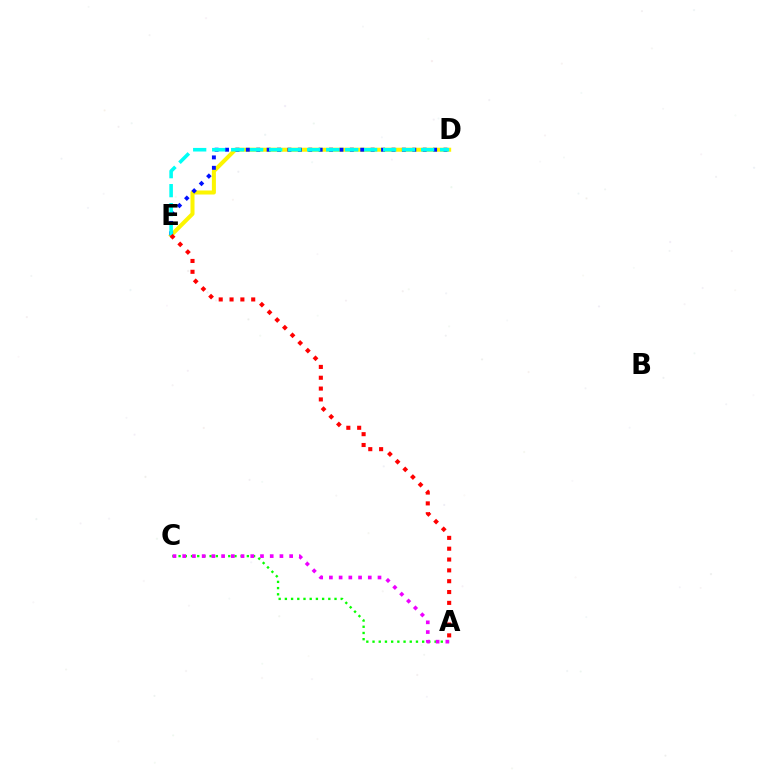{('A', 'C'): [{'color': '#08ff00', 'line_style': 'dotted', 'thickness': 1.69}, {'color': '#ee00ff', 'line_style': 'dotted', 'thickness': 2.64}], ('D', 'E'): [{'color': '#fcf500', 'line_style': 'solid', 'thickness': 2.89}, {'color': '#0010ff', 'line_style': 'dotted', 'thickness': 2.83}, {'color': '#00fff6', 'line_style': 'dashed', 'thickness': 2.58}], ('A', 'E'): [{'color': '#ff0000', 'line_style': 'dotted', 'thickness': 2.94}]}